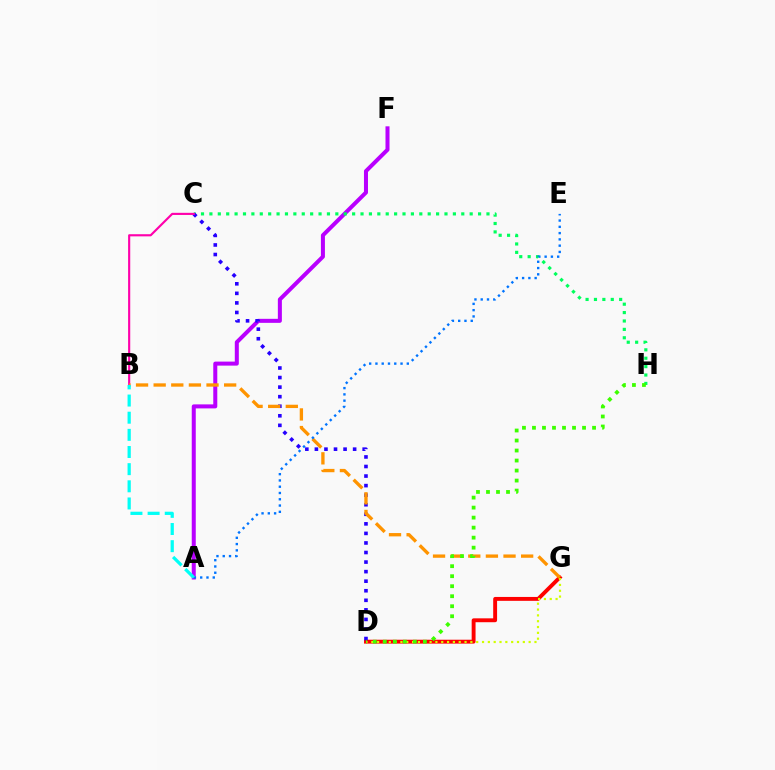{('D', 'G'): [{'color': '#ff0000', 'line_style': 'solid', 'thickness': 2.8}, {'color': '#d1ff00', 'line_style': 'dotted', 'thickness': 1.58}], ('A', 'F'): [{'color': '#b900ff', 'line_style': 'solid', 'thickness': 2.89}], ('C', 'H'): [{'color': '#00ff5c', 'line_style': 'dotted', 'thickness': 2.28}], ('C', 'D'): [{'color': '#2500ff', 'line_style': 'dotted', 'thickness': 2.6}], ('B', 'C'): [{'color': '#ff00ac', 'line_style': 'solid', 'thickness': 1.54}], ('B', 'G'): [{'color': '#ff9400', 'line_style': 'dashed', 'thickness': 2.39}], ('D', 'H'): [{'color': '#3dff00', 'line_style': 'dotted', 'thickness': 2.72}], ('A', 'E'): [{'color': '#0074ff', 'line_style': 'dotted', 'thickness': 1.7}], ('A', 'B'): [{'color': '#00fff6', 'line_style': 'dashed', 'thickness': 2.33}]}